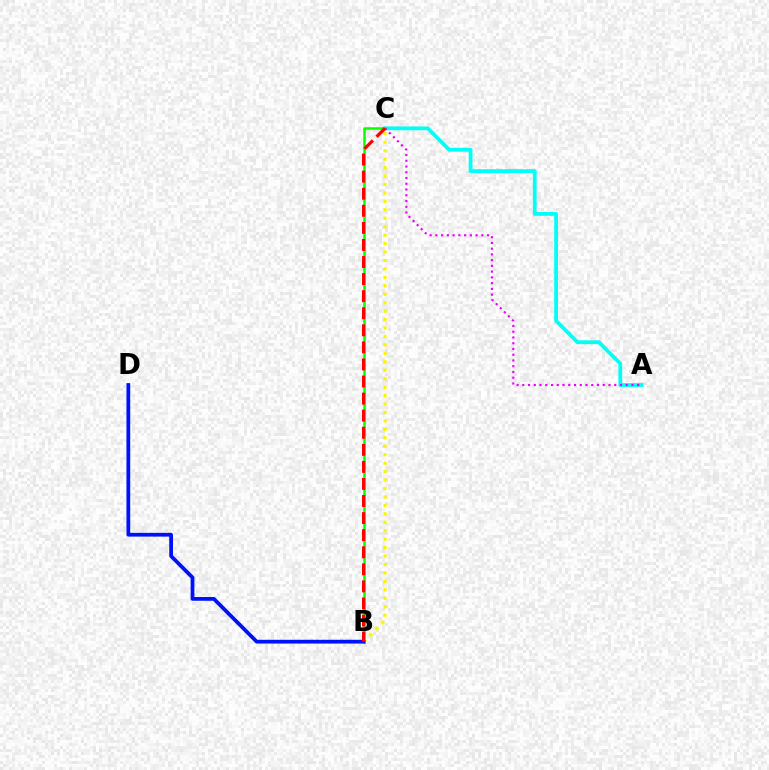{('A', 'C'): [{'color': '#00fff6', 'line_style': 'solid', 'thickness': 2.73}, {'color': '#ee00ff', 'line_style': 'dotted', 'thickness': 1.56}], ('B', 'C'): [{'color': '#08ff00', 'line_style': 'solid', 'thickness': 1.82}, {'color': '#fcf500', 'line_style': 'dotted', 'thickness': 2.29}, {'color': '#ff0000', 'line_style': 'dashed', 'thickness': 2.32}], ('B', 'D'): [{'color': '#0010ff', 'line_style': 'solid', 'thickness': 2.71}]}